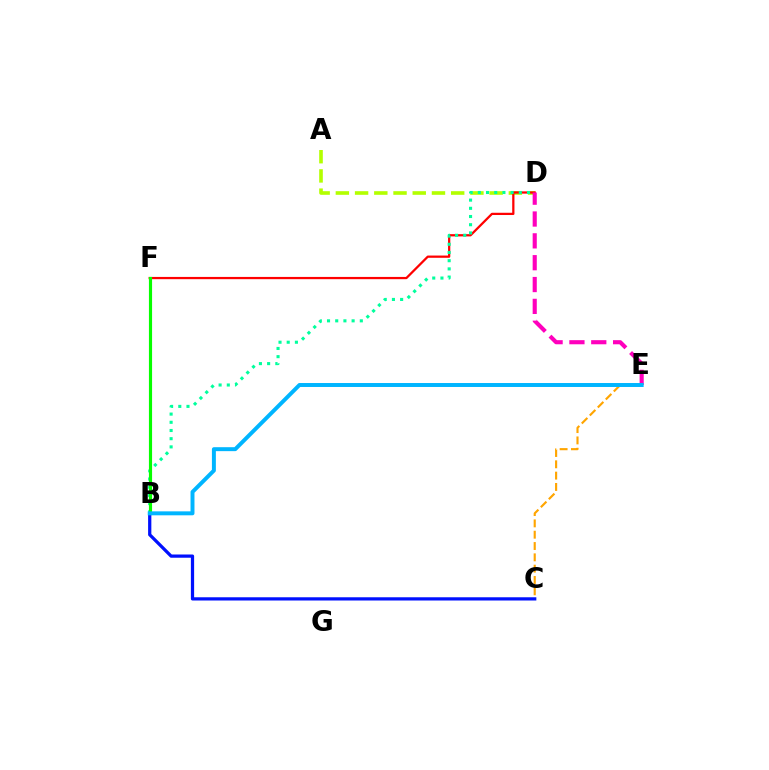{('C', 'E'): [{'color': '#ffa500', 'line_style': 'dashed', 'thickness': 1.54}], ('A', 'D'): [{'color': '#b3ff00', 'line_style': 'dashed', 'thickness': 2.61}], ('B', 'F'): [{'color': '#9b00ff', 'line_style': 'dashed', 'thickness': 1.81}, {'color': '#08ff00', 'line_style': 'solid', 'thickness': 2.26}], ('D', 'F'): [{'color': '#ff0000', 'line_style': 'solid', 'thickness': 1.62}], ('D', 'E'): [{'color': '#ff00bd', 'line_style': 'dashed', 'thickness': 2.97}], ('B', 'C'): [{'color': '#0010ff', 'line_style': 'solid', 'thickness': 2.33}], ('B', 'D'): [{'color': '#00ff9d', 'line_style': 'dotted', 'thickness': 2.23}], ('B', 'E'): [{'color': '#00b5ff', 'line_style': 'solid', 'thickness': 2.85}]}